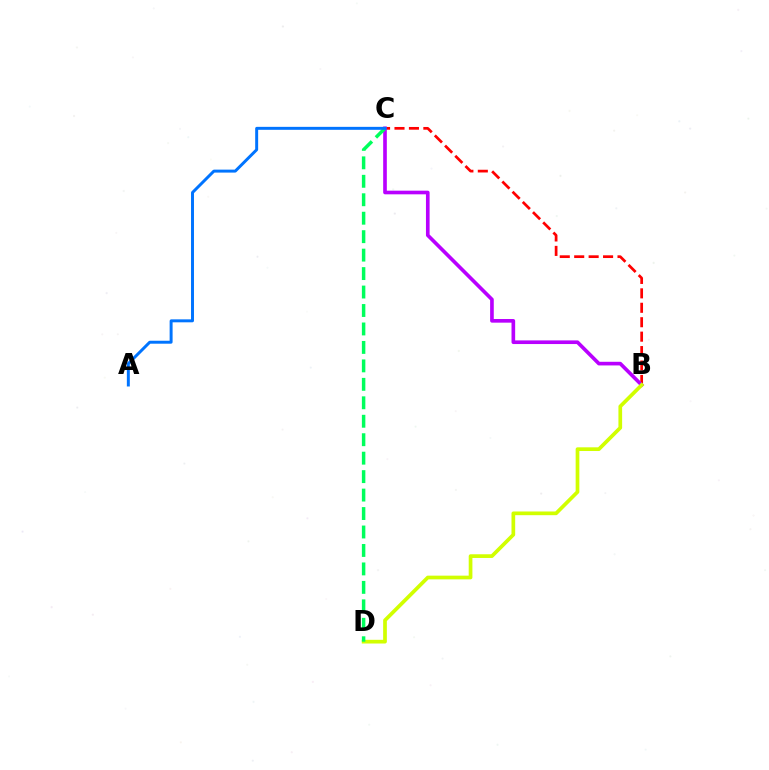{('B', 'C'): [{'color': '#ff0000', 'line_style': 'dashed', 'thickness': 1.96}, {'color': '#b900ff', 'line_style': 'solid', 'thickness': 2.63}], ('B', 'D'): [{'color': '#d1ff00', 'line_style': 'solid', 'thickness': 2.66}], ('C', 'D'): [{'color': '#00ff5c', 'line_style': 'dashed', 'thickness': 2.51}], ('A', 'C'): [{'color': '#0074ff', 'line_style': 'solid', 'thickness': 2.13}]}